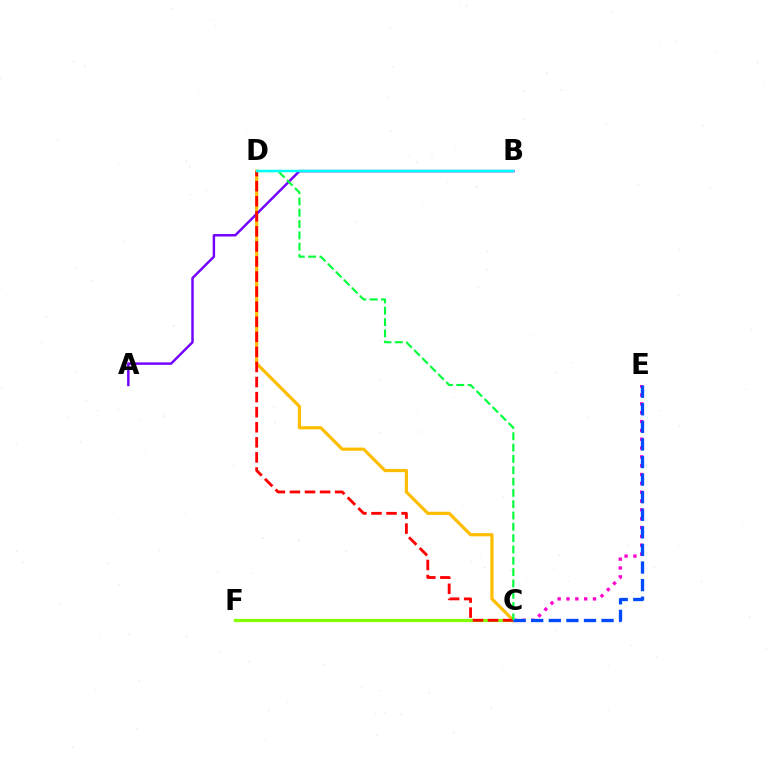{('C', 'D'): [{'color': '#ffbd00', 'line_style': 'solid', 'thickness': 2.29}, {'color': '#ff0000', 'line_style': 'dashed', 'thickness': 2.05}, {'color': '#00ff39', 'line_style': 'dashed', 'thickness': 1.54}], ('A', 'B'): [{'color': '#7200ff', 'line_style': 'solid', 'thickness': 1.76}], ('C', 'F'): [{'color': '#84ff00', 'line_style': 'solid', 'thickness': 2.28}], ('C', 'E'): [{'color': '#ff00cf', 'line_style': 'dotted', 'thickness': 2.4}, {'color': '#004bff', 'line_style': 'dashed', 'thickness': 2.39}], ('B', 'D'): [{'color': '#00fff6', 'line_style': 'solid', 'thickness': 1.8}]}